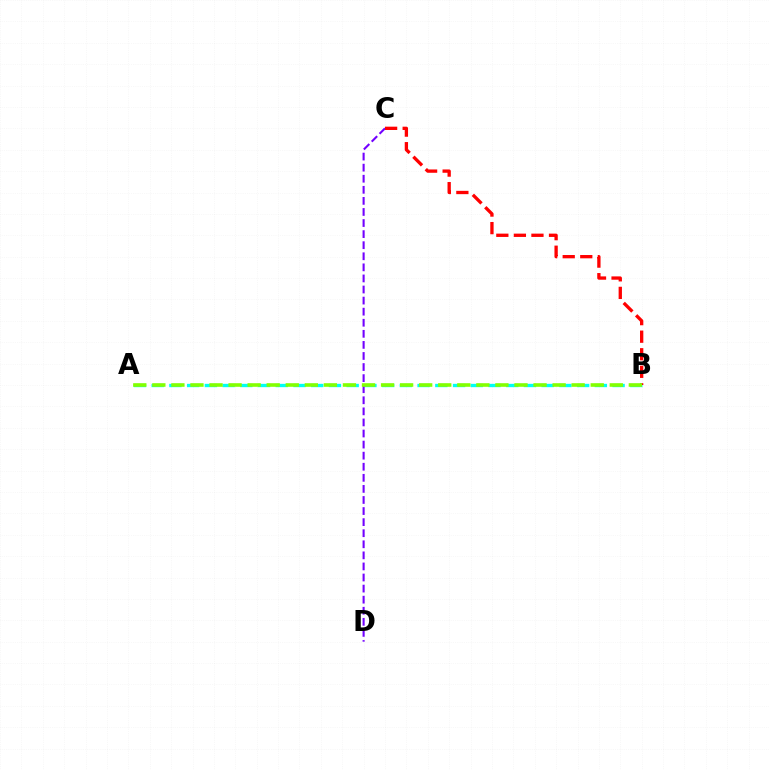{('A', 'B'): [{'color': '#00fff6', 'line_style': 'dashed', 'thickness': 2.41}, {'color': '#84ff00', 'line_style': 'dashed', 'thickness': 2.59}], ('C', 'D'): [{'color': '#7200ff', 'line_style': 'dashed', 'thickness': 1.5}], ('B', 'C'): [{'color': '#ff0000', 'line_style': 'dashed', 'thickness': 2.38}]}